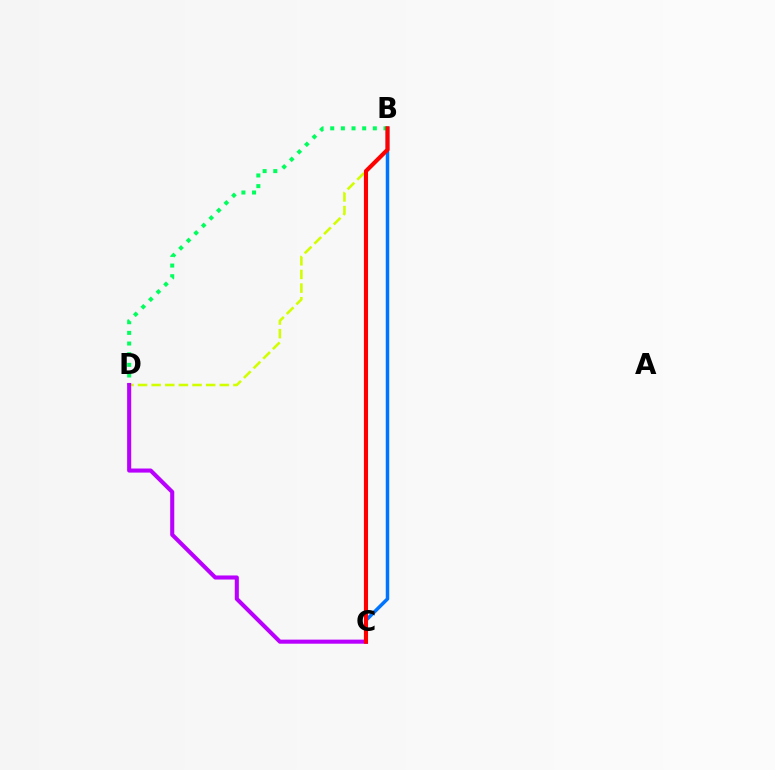{('B', 'C'): [{'color': '#0074ff', 'line_style': 'solid', 'thickness': 2.51}, {'color': '#ff0000', 'line_style': 'solid', 'thickness': 2.97}], ('B', 'D'): [{'color': '#00ff5c', 'line_style': 'dotted', 'thickness': 2.89}, {'color': '#d1ff00', 'line_style': 'dashed', 'thickness': 1.85}], ('C', 'D'): [{'color': '#b900ff', 'line_style': 'solid', 'thickness': 2.94}]}